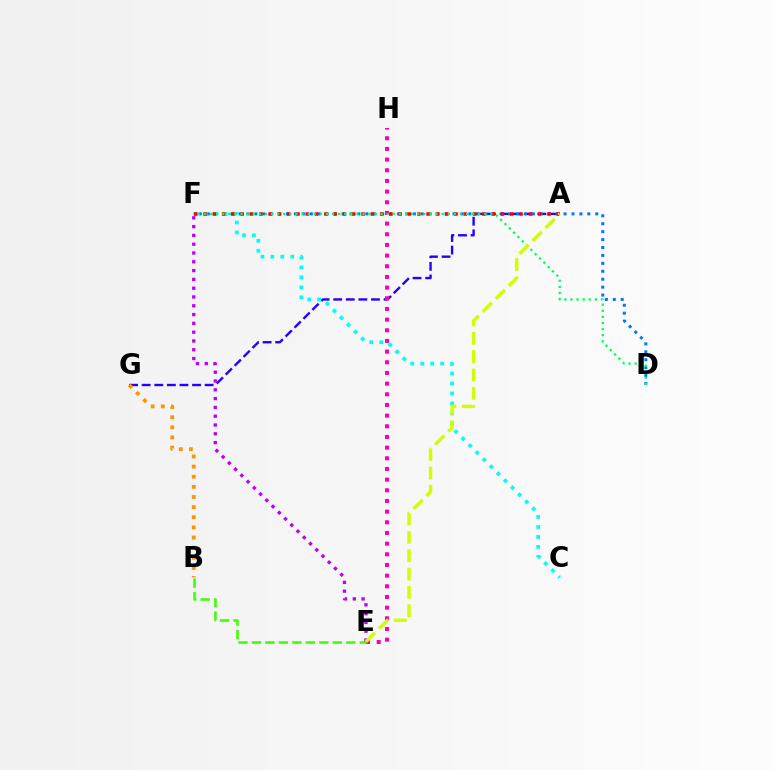{('A', 'G'): [{'color': '#2500ff', 'line_style': 'dashed', 'thickness': 1.71}], ('D', 'F'): [{'color': '#0074ff', 'line_style': 'dotted', 'thickness': 2.15}, {'color': '#00ff5c', 'line_style': 'dotted', 'thickness': 1.66}], ('C', 'F'): [{'color': '#00fff6', 'line_style': 'dotted', 'thickness': 2.71}], ('A', 'F'): [{'color': '#ff0000', 'line_style': 'dotted', 'thickness': 2.53}], ('E', 'F'): [{'color': '#b900ff', 'line_style': 'dotted', 'thickness': 2.39}], ('E', 'H'): [{'color': '#ff00ac', 'line_style': 'dotted', 'thickness': 2.9}], ('B', 'G'): [{'color': '#ff9400', 'line_style': 'dotted', 'thickness': 2.75}], ('A', 'E'): [{'color': '#d1ff00', 'line_style': 'dashed', 'thickness': 2.49}], ('B', 'E'): [{'color': '#3dff00', 'line_style': 'dashed', 'thickness': 1.83}]}